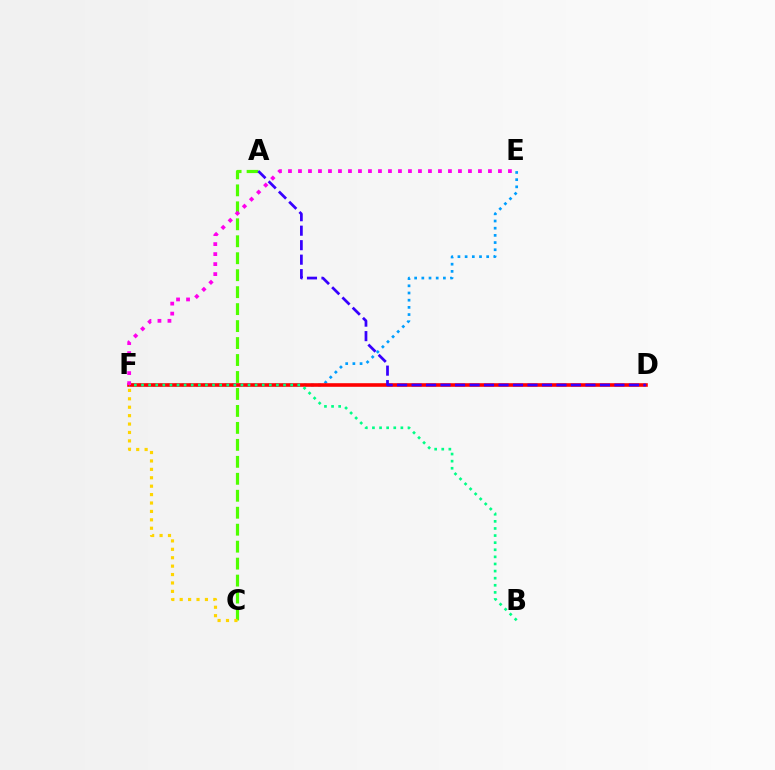{('A', 'C'): [{'color': '#4fff00', 'line_style': 'dashed', 'thickness': 2.3}], ('E', 'F'): [{'color': '#009eff', 'line_style': 'dotted', 'thickness': 1.95}, {'color': '#ff00ed', 'line_style': 'dotted', 'thickness': 2.72}], ('D', 'F'): [{'color': '#ff0000', 'line_style': 'solid', 'thickness': 2.59}], ('A', 'D'): [{'color': '#3700ff', 'line_style': 'dashed', 'thickness': 1.97}], ('B', 'F'): [{'color': '#00ff86', 'line_style': 'dotted', 'thickness': 1.93}], ('C', 'F'): [{'color': '#ffd500', 'line_style': 'dotted', 'thickness': 2.29}]}